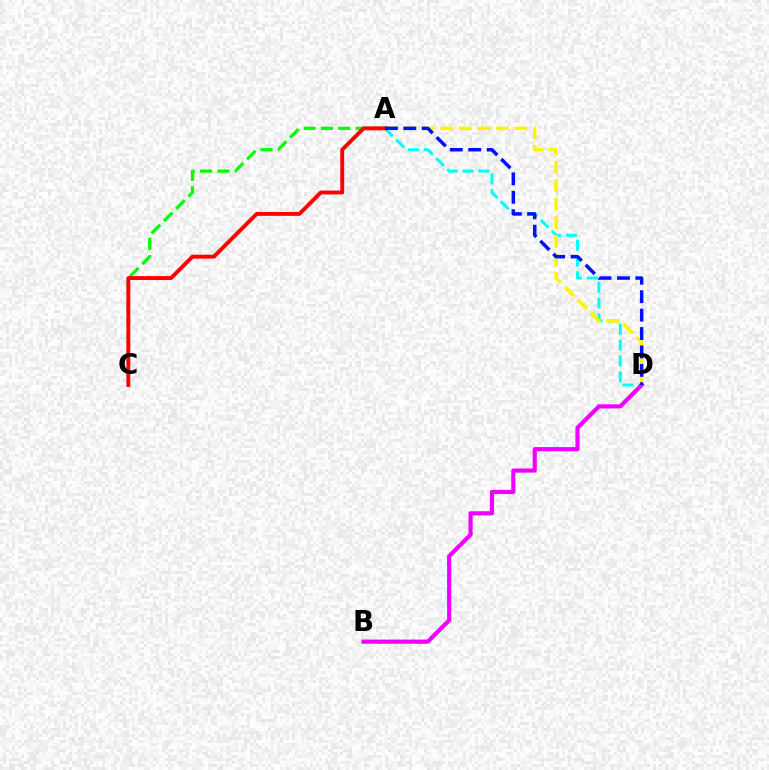{('A', 'C'): [{'color': '#08ff00', 'line_style': 'dashed', 'thickness': 2.35}, {'color': '#ff0000', 'line_style': 'solid', 'thickness': 2.81}], ('A', 'D'): [{'color': '#00fff6', 'line_style': 'dashed', 'thickness': 2.15}, {'color': '#fcf500', 'line_style': 'dashed', 'thickness': 2.52}, {'color': '#0010ff', 'line_style': 'dashed', 'thickness': 2.5}], ('B', 'D'): [{'color': '#ee00ff', 'line_style': 'solid', 'thickness': 2.99}]}